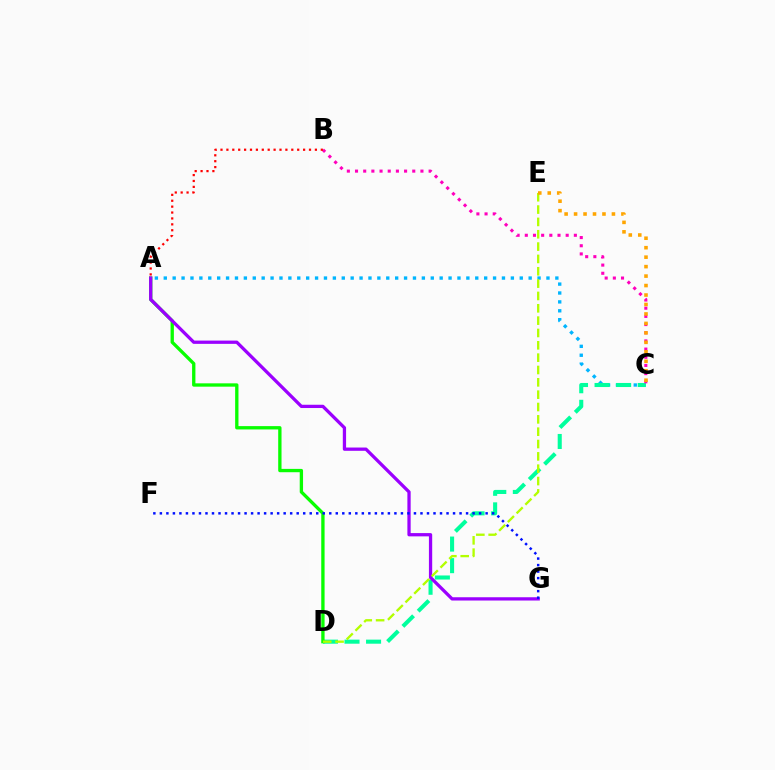{('A', 'C'): [{'color': '#00b5ff', 'line_style': 'dotted', 'thickness': 2.42}], ('C', 'D'): [{'color': '#00ff9d', 'line_style': 'dashed', 'thickness': 2.93}], ('B', 'C'): [{'color': '#ff00bd', 'line_style': 'dotted', 'thickness': 2.22}], ('A', 'D'): [{'color': '#08ff00', 'line_style': 'solid', 'thickness': 2.4}], ('A', 'G'): [{'color': '#9b00ff', 'line_style': 'solid', 'thickness': 2.36}], ('D', 'E'): [{'color': '#b3ff00', 'line_style': 'dashed', 'thickness': 1.68}], ('A', 'B'): [{'color': '#ff0000', 'line_style': 'dotted', 'thickness': 1.6}], ('C', 'E'): [{'color': '#ffa500', 'line_style': 'dotted', 'thickness': 2.57}], ('F', 'G'): [{'color': '#0010ff', 'line_style': 'dotted', 'thickness': 1.77}]}